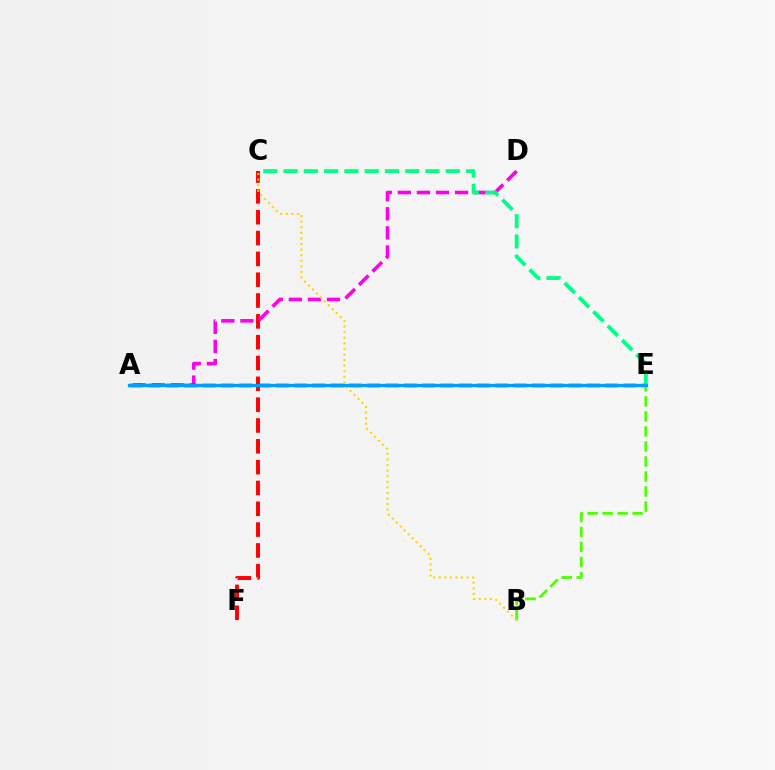{('C', 'F'): [{'color': '#ff0000', 'line_style': 'dashed', 'thickness': 2.83}], ('A', 'D'): [{'color': '#ff00ed', 'line_style': 'dashed', 'thickness': 2.59}], ('A', 'E'): [{'color': '#3700ff', 'line_style': 'dashed', 'thickness': 2.49}, {'color': '#009eff', 'line_style': 'solid', 'thickness': 2.38}], ('C', 'E'): [{'color': '#00ff86', 'line_style': 'dashed', 'thickness': 2.75}], ('B', 'E'): [{'color': '#4fff00', 'line_style': 'dashed', 'thickness': 2.04}], ('B', 'C'): [{'color': '#ffd500', 'line_style': 'dotted', 'thickness': 1.52}]}